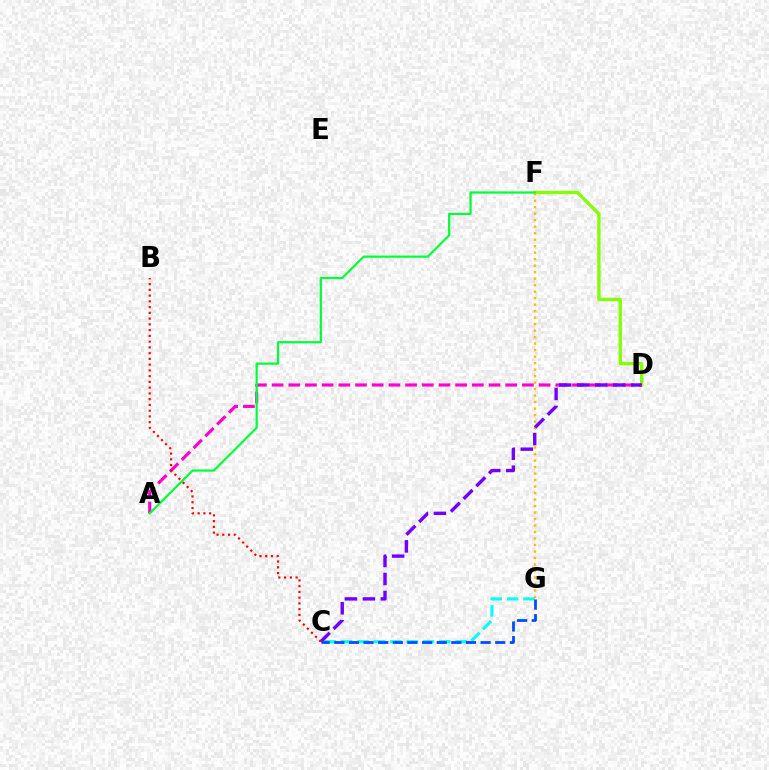{('D', 'F'): [{'color': '#84ff00', 'line_style': 'solid', 'thickness': 2.4}], ('A', 'D'): [{'color': '#ff00cf', 'line_style': 'dashed', 'thickness': 2.27}], ('F', 'G'): [{'color': '#ffbd00', 'line_style': 'dotted', 'thickness': 1.76}], ('C', 'G'): [{'color': '#00fff6', 'line_style': 'dashed', 'thickness': 2.22}, {'color': '#004bff', 'line_style': 'dashed', 'thickness': 1.99}], ('C', 'D'): [{'color': '#7200ff', 'line_style': 'dashed', 'thickness': 2.45}], ('A', 'F'): [{'color': '#00ff39', 'line_style': 'solid', 'thickness': 1.59}], ('B', 'C'): [{'color': '#ff0000', 'line_style': 'dotted', 'thickness': 1.56}]}